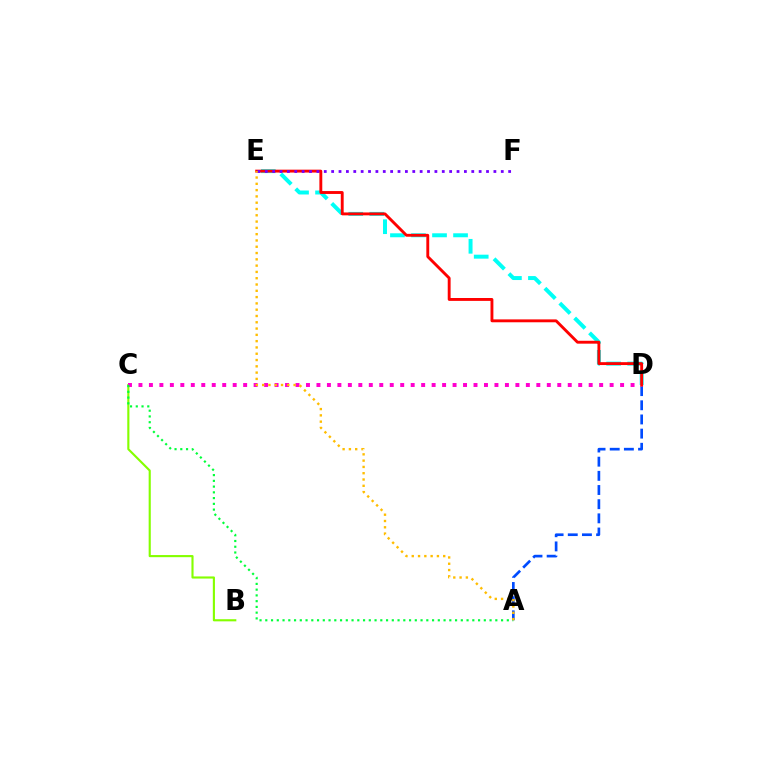{('B', 'C'): [{'color': '#84ff00', 'line_style': 'solid', 'thickness': 1.53}], ('A', 'D'): [{'color': '#004bff', 'line_style': 'dashed', 'thickness': 1.92}], ('C', 'D'): [{'color': '#ff00cf', 'line_style': 'dotted', 'thickness': 2.84}], ('D', 'E'): [{'color': '#00fff6', 'line_style': 'dashed', 'thickness': 2.86}, {'color': '#ff0000', 'line_style': 'solid', 'thickness': 2.08}], ('A', 'C'): [{'color': '#00ff39', 'line_style': 'dotted', 'thickness': 1.56}], ('E', 'F'): [{'color': '#7200ff', 'line_style': 'dotted', 'thickness': 2.0}], ('A', 'E'): [{'color': '#ffbd00', 'line_style': 'dotted', 'thickness': 1.71}]}